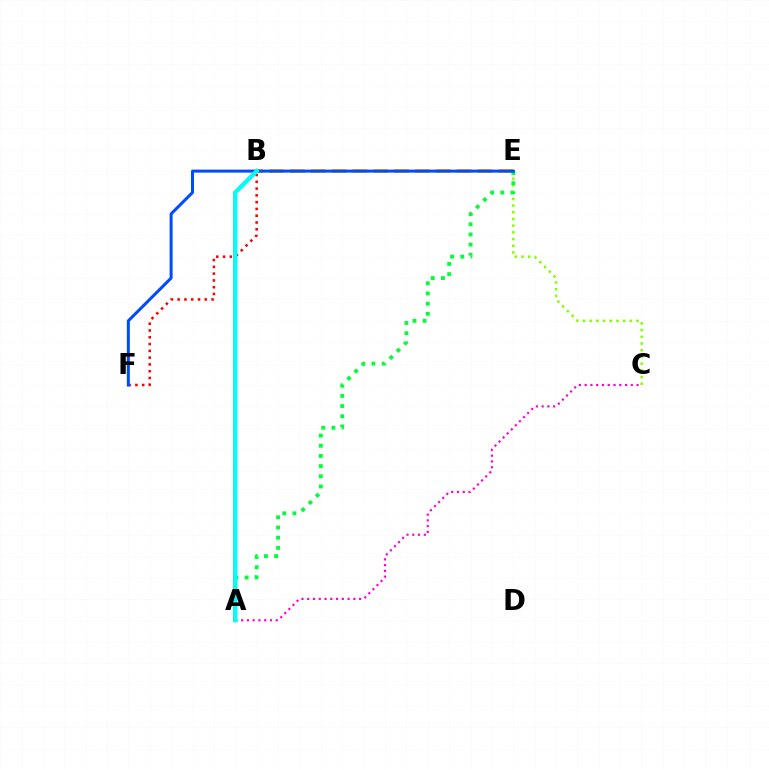{('B', 'E'): [{'color': '#ffbd00', 'line_style': 'dashed', 'thickness': 2.83}], ('C', 'E'): [{'color': '#84ff00', 'line_style': 'dotted', 'thickness': 1.82}], ('A', 'E'): [{'color': '#00ff39', 'line_style': 'dotted', 'thickness': 2.77}], ('B', 'F'): [{'color': '#ff0000', 'line_style': 'dotted', 'thickness': 1.84}], ('A', 'B'): [{'color': '#7200ff', 'line_style': 'solid', 'thickness': 2.53}, {'color': '#00fff6', 'line_style': 'solid', 'thickness': 2.97}], ('E', 'F'): [{'color': '#004bff', 'line_style': 'solid', 'thickness': 2.17}], ('A', 'C'): [{'color': '#ff00cf', 'line_style': 'dotted', 'thickness': 1.57}]}